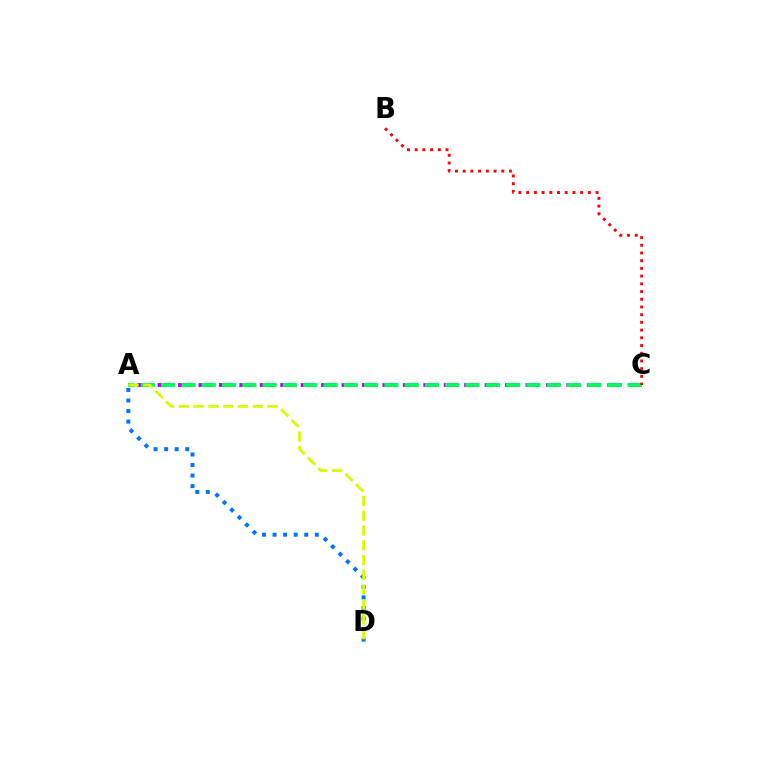{('A', 'C'): [{'color': '#b900ff', 'line_style': 'dashed', 'thickness': 2.78}, {'color': '#00ff5c', 'line_style': 'dashed', 'thickness': 2.76}], ('B', 'C'): [{'color': '#ff0000', 'line_style': 'dotted', 'thickness': 2.1}], ('A', 'D'): [{'color': '#0074ff', 'line_style': 'dotted', 'thickness': 2.87}, {'color': '#d1ff00', 'line_style': 'dashed', 'thickness': 2.01}]}